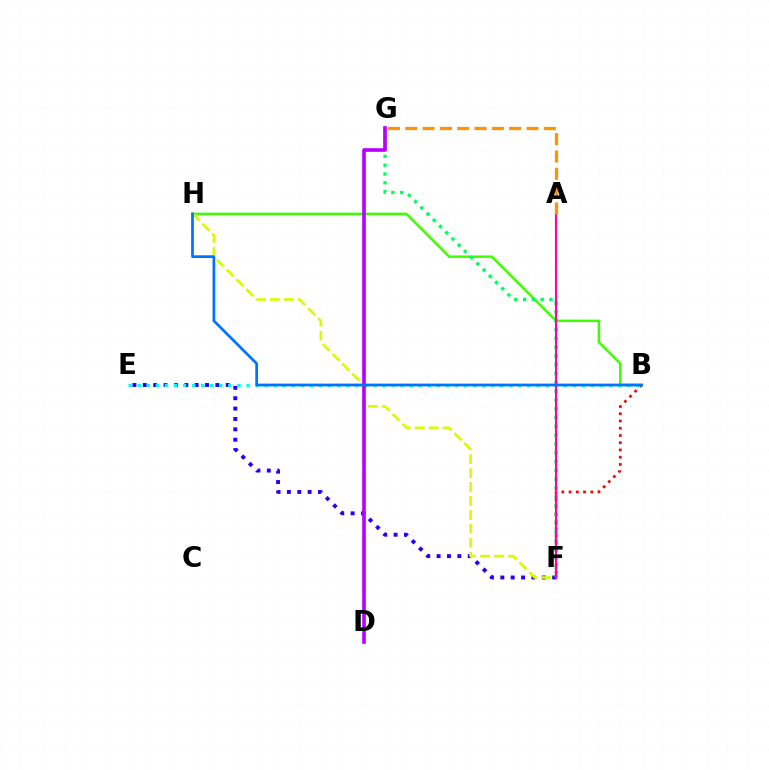{('E', 'F'): [{'color': '#2500ff', 'line_style': 'dotted', 'thickness': 2.82}], ('B', 'F'): [{'color': '#ff0000', 'line_style': 'dotted', 'thickness': 1.97}], ('B', 'E'): [{'color': '#00fff6', 'line_style': 'dotted', 'thickness': 2.46}], ('B', 'H'): [{'color': '#3dff00', 'line_style': 'solid', 'thickness': 1.79}, {'color': '#0074ff', 'line_style': 'solid', 'thickness': 1.97}], ('F', 'G'): [{'color': '#00ff5c', 'line_style': 'dotted', 'thickness': 2.39}], ('F', 'H'): [{'color': '#d1ff00', 'line_style': 'dashed', 'thickness': 1.89}], ('A', 'F'): [{'color': '#ff00ac', 'line_style': 'solid', 'thickness': 1.52}], ('D', 'G'): [{'color': '#b900ff', 'line_style': 'solid', 'thickness': 2.63}], ('A', 'G'): [{'color': '#ff9400', 'line_style': 'dashed', 'thickness': 2.35}]}